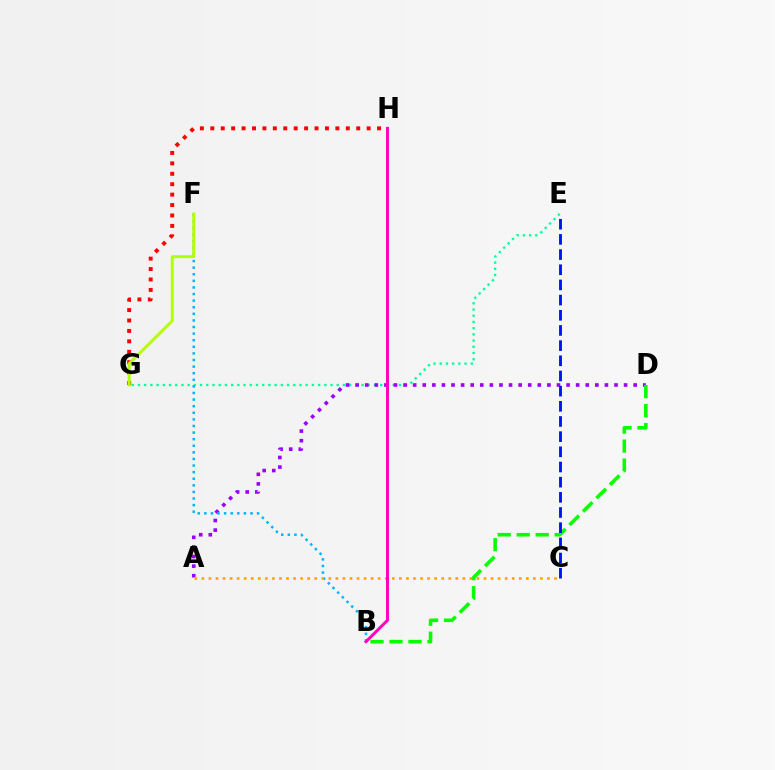{('G', 'H'): [{'color': '#ff0000', 'line_style': 'dotted', 'thickness': 2.83}], ('E', 'G'): [{'color': '#00ff9d', 'line_style': 'dotted', 'thickness': 1.69}], ('A', 'D'): [{'color': '#9b00ff', 'line_style': 'dotted', 'thickness': 2.6}], ('B', 'F'): [{'color': '#00b5ff', 'line_style': 'dotted', 'thickness': 1.79}], ('F', 'G'): [{'color': '#b3ff00', 'line_style': 'solid', 'thickness': 2.09}], ('B', 'D'): [{'color': '#08ff00', 'line_style': 'dashed', 'thickness': 2.58}], ('A', 'C'): [{'color': '#ffa500', 'line_style': 'dotted', 'thickness': 1.92}], ('B', 'H'): [{'color': '#ff00bd', 'line_style': 'solid', 'thickness': 2.12}], ('C', 'E'): [{'color': '#0010ff', 'line_style': 'dashed', 'thickness': 2.06}]}